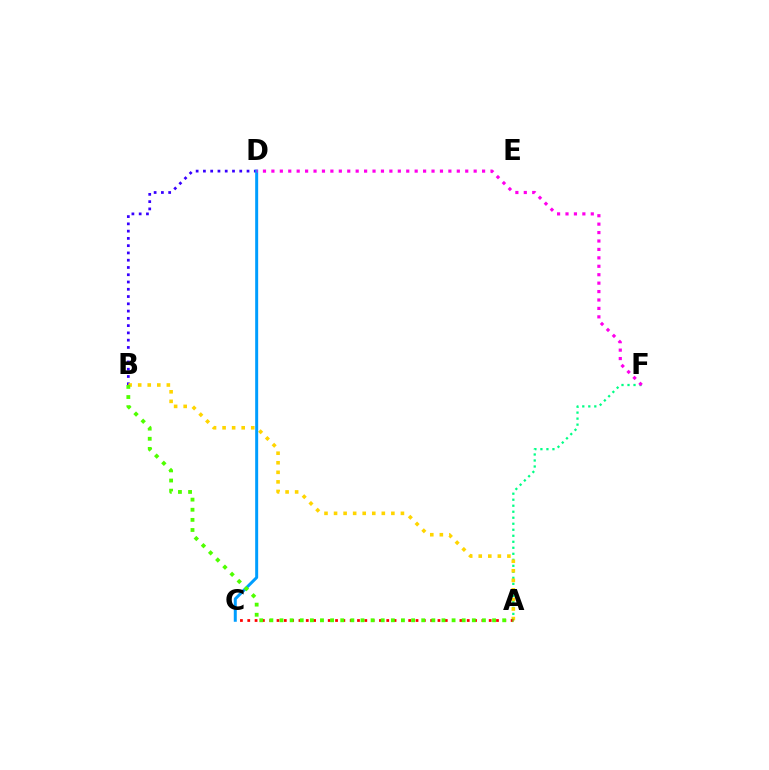{('A', 'F'): [{'color': '#00ff86', 'line_style': 'dotted', 'thickness': 1.63}], ('B', 'D'): [{'color': '#3700ff', 'line_style': 'dotted', 'thickness': 1.97}], ('A', 'B'): [{'color': '#ffd500', 'line_style': 'dotted', 'thickness': 2.6}, {'color': '#4fff00', 'line_style': 'dotted', 'thickness': 2.75}], ('C', 'D'): [{'color': '#009eff', 'line_style': 'solid', 'thickness': 2.15}], ('D', 'F'): [{'color': '#ff00ed', 'line_style': 'dotted', 'thickness': 2.29}], ('A', 'C'): [{'color': '#ff0000', 'line_style': 'dotted', 'thickness': 1.99}]}